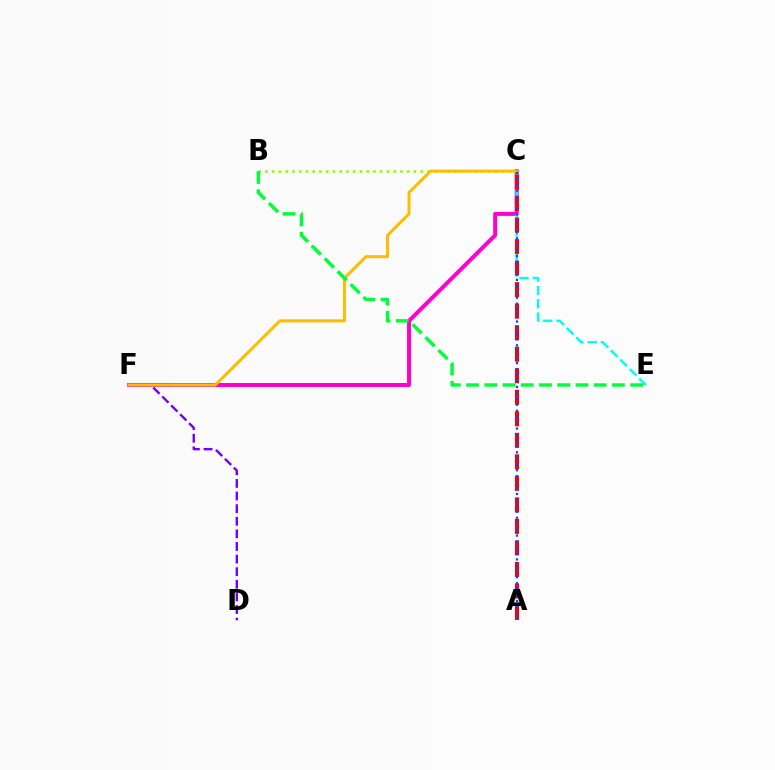{('D', 'F'): [{'color': '#7200ff', 'line_style': 'dashed', 'thickness': 1.71}], ('C', 'F'): [{'color': '#ff00cf', 'line_style': 'solid', 'thickness': 2.86}, {'color': '#ffbd00', 'line_style': 'solid', 'thickness': 2.17}], ('B', 'C'): [{'color': '#84ff00', 'line_style': 'dotted', 'thickness': 1.83}], ('C', 'E'): [{'color': '#00fff6', 'line_style': 'dashed', 'thickness': 1.81}], ('A', 'C'): [{'color': '#ff0000', 'line_style': 'dashed', 'thickness': 2.92}, {'color': '#004bff', 'line_style': 'dotted', 'thickness': 1.62}], ('B', 'E'): [{'color': '#00ff39', 'line_style': 'dashed', 'thickness': 2.48}]}